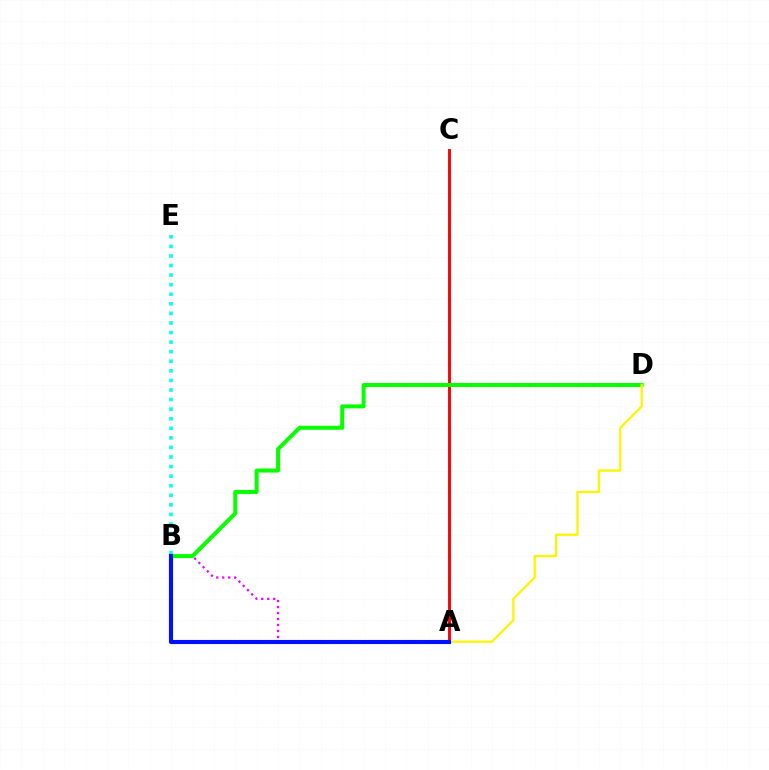{('A', 'B'): [{'color': '#ee00ff', 'line_style': 'dotted', 'thickness': 1.63}, {'color': '#0010ff', 'line_style': 'solid', 'thickness': 2.97}], ('A', 'C'): [{'color': '#ff0000', 'line_style': 'solid', 'thickness': 2.09}], ('B', 'D'): [{'color': '#08ff00', 'line_style': 'solid', 'thickness': 2.88}], ('B', 'E'): [{'color': '#00fff6', 'line_style': 'dotted', 'thickness': 2.6}], ('A', 'D'): [{'color': '#fcf500', 'line_style': 'solid', 'thickness': 1.65}]}